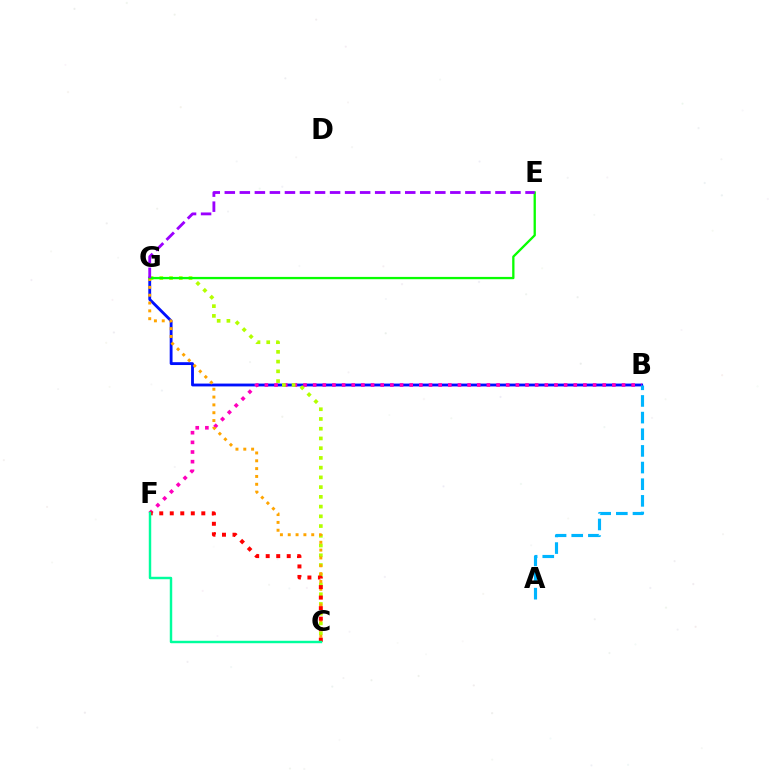{('B', 'G'): [{'color': '#0010ff', 'line_style': 'solid', 'thickness': 2.04}], ('B', 'F'): [{'color': '#ff00bd', 'line_style': 'dotted', 'thickness': 2.62}], ('A', 'B'): [{'color': '#00b5ff', 'line_style': 'dashed', 'thickness': 2.26}], ('C', 'G'): [{'color': '#b3ff00', 'line_style': 'dotted', 'thickness': 2.65}, {'color': '#ffa500', 'line_style': 'dotted', 'thickness': 2.13}], ('E', 'G'): [{'color': '#08ff00', 'line_style': 'solid', 'thickness': 1.66}, {'color': '#9b00ff', 'line_style': 'dashed', 'thickness': 2.04}], ('C', 'F'): [{'color': '#ff0000', 'line_style': 'dotted', 'thickness': 2.86}, {'color': '#00ff9d', 'line_style': 'solid', 'thickness': 1.76}]}